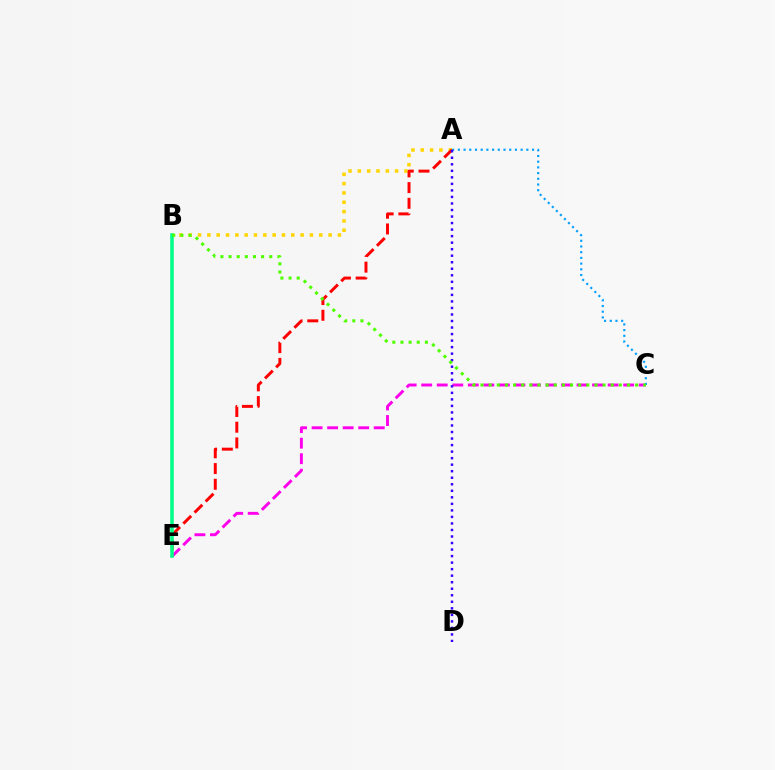{('A', 'B'): [{'color': '#ffd500', 'line_style': 'dotted', 'thickness': 2.53}], ('A', 'E'): [{'color': '#ff0000', 'line_style': 'dashed', 'thickness': 2.14}], ('C', 'E'): [{'color': '#ff00ed', 'line_style': 'dashed', 'thickness': 2.11}], ('B', 'E'): [{'color': '#00ff86', 'line_style': 'solid', 'thickness': 2.56}], ('A', 'C'): [{'color': '#009eff', 'line_style': 'dotted', 'thickness': 1.55}], ('A', 'D'): [{'color': '#3700ff', 'line_style': 'dotted', 'thickness': 1.77}], ('B', 'C'): [{'color': '#4fff00', 'line_style': 'dotted', 'thickness': 2.21}]}